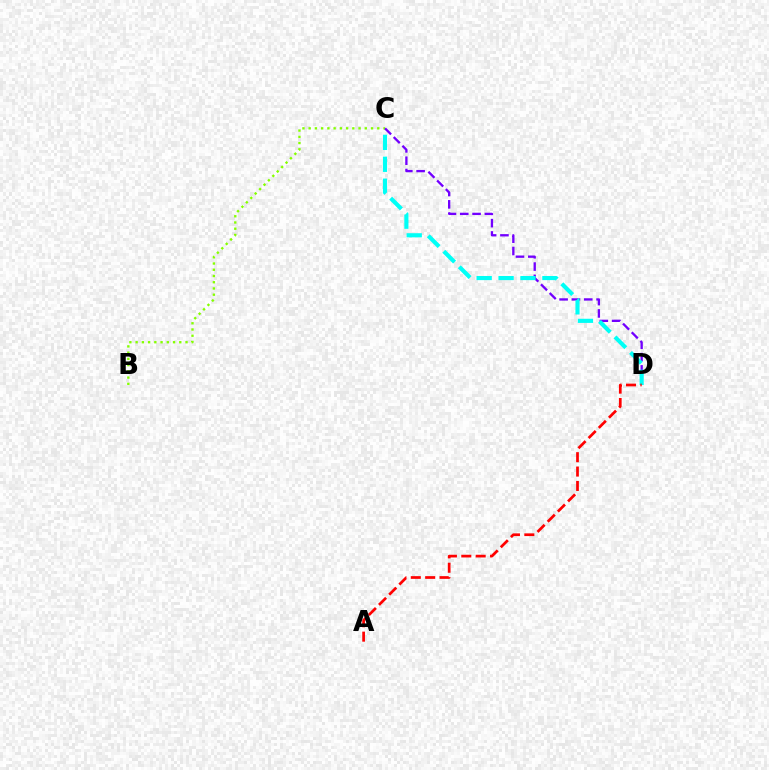{('B', 'C'): [{'color': '#84ff00', 'line_style': 'dotted', 'thickness': 1.69}], ('C', 'D'): [{'color': '#7200ff', 'line_style': 'dashed', 'thickness': 1.67}, {'color': '#00fff6', 'line_style': 'dashed', 'thickness': 2.98}], ('A', 'D'): [{'color': '#ff0000', 'line_style': 'dashed', 'thickness': 1.95}]}